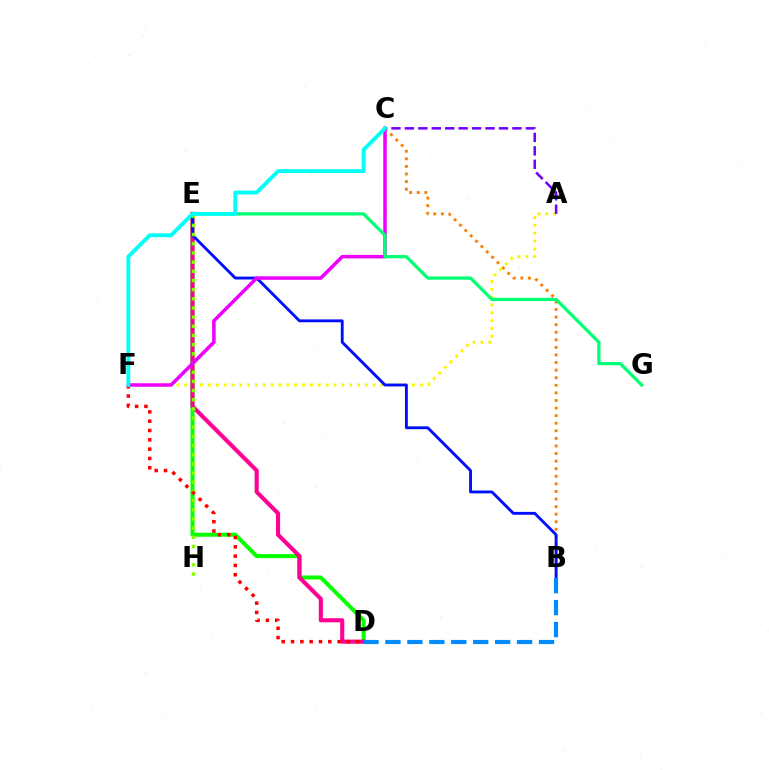{('B', 'C'): [{'color': '#ff7c00', 'line_style': 'dotted', 'thickness': 2.06}], ('A', 'F'): [{'color': '#fcf500', 'line_style': 'dotted', 'thickness': 2.13}], ('D', 'E'): [{'color': '#08ff00', 'line_style': 'solid', 'thickness': 2.88}, {'color': '#ff0094', 'line_style': 'solid', 'thickness': 2.95}], ('A', 'C'): [{'color': '#7200ff', 'line_style': 'dashed', 'thickness': 1.83}], ('B', 'E'): [{'color': '#0010ff', 'line_style': 'solid', 'thickness': 2.07}], ('B', 'D'): [{'color': '#008cff', 'line_style': 'dashed', 'thickness': 2.98}], ('E', 'H'): [{'color': '#84ff00', 'line_style': 'dotted', 'thickness': 2.49}], ('C', 'F'): [{'color': '#ee00ff', 'line_style': 'solid', 'thickness': 2.53}, {'color': '#00fff6', 'line_style': 'solid', 'thickness': 2.76}], ('E', 'G'): [{'color': '#00ff74', 'line_style': 'solid', 'thickness': 2.33}], ('D', 'F'): [{'color': '#ff0000', 'line_style': 'dotted', 'thickness': 2.53}]}